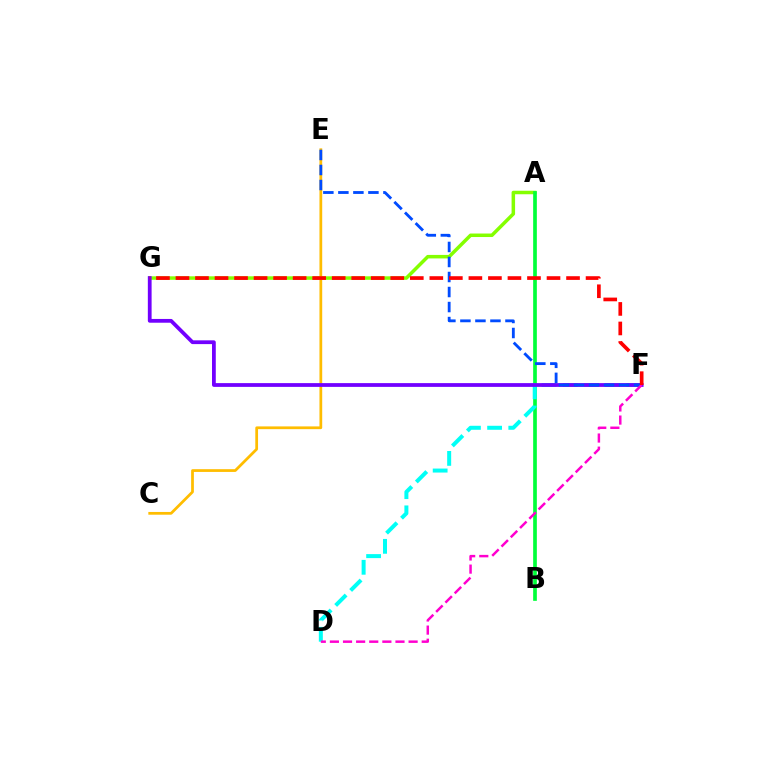{('A', 'G'): [{'color': '#84ff00', 'line_style': 'solid', 'thickness': 2.53}], ('C', 'E'): [{'color': '#ffbd00', 'line_style': 'solid', 'thickness': 1.98}], ('A', 'B'): [{'color': '#00ff39', 'line_style': 'solid', 'thickness': 2.65}], ('D', 'F'): [{'color': '#00fff6', 'line_style': 'dashed', 'thickness': 2.88}, {'color': '#ff00cf', 'line_style': 'dashed', 'thickness': 1.78}], ('F', 'G'): [{'color': '#7200ff', 'line_style': 'solid', 'thickness': 2.71}, {'color': '#ff0000', 'line_style': 'dashed', 'thickness': 2.65}], ('E', 'F'): [{'color': '#004bff', 'line_style': 'dashed', 'thickness': 2.04}]}